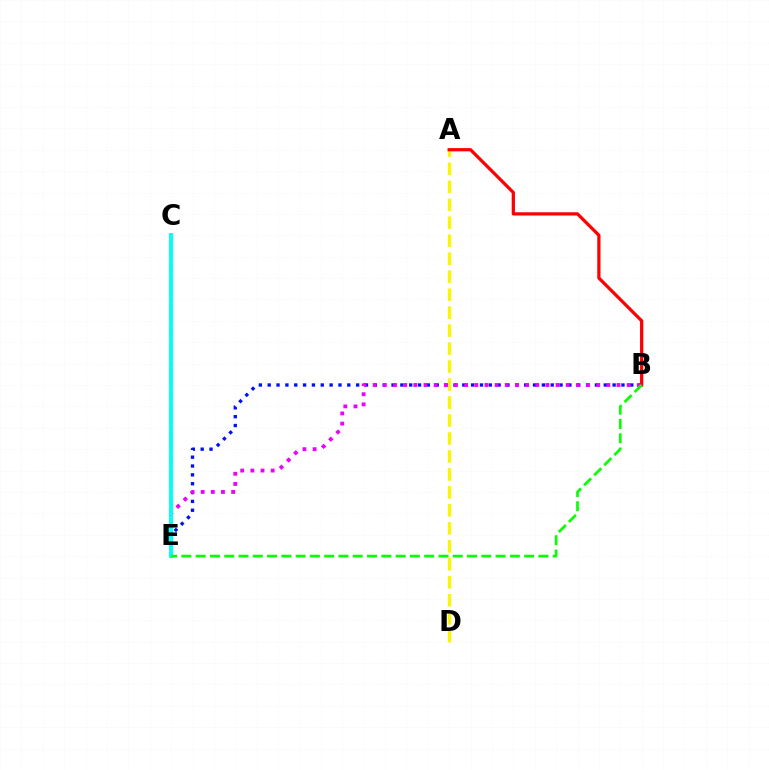{('A', 'D'): [{'color': '#fcf500', 'line_style': 'dashed', 'thickness': 2.44}], ('B', 'E'): [{'color': '#0010ff', 'line_style': 'dotted', 'thickness': 2.4}, {'color': '#ee00ff', 'line_style': 'dotted', 'thickness': 2.76}, {'color': '#08ff00', 'line_style': 'dashed', 'thickness': 1.94}], ('A', 'B'): [{'color': '#ff0000', 'line_style': 'solid', 'thickness': 2.33}], ('C', 'E'): [{'color': '#00fff6', 'line_style': 'solid', 'thickness': 2.82}]}